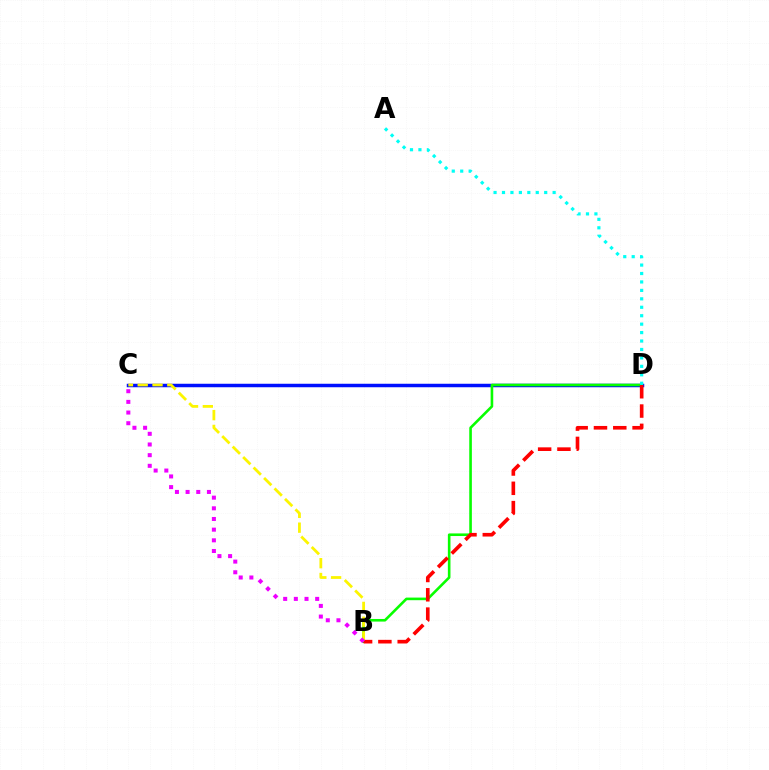{('C', 'D'): [{'color': '#0010ff', 'line_style': 'solid', 'thickness': 2.51}], ('B', 'D'): [{'color': '#08ff00', 'line_style': 'solid', 'thickness': 1.88}, {'color': '#ff0000', 'line_style': 'dashed', 'thickness': 2.62}], ('A', 'D'): [{'color': '#00fff6', 'line_style': 'dotted', 'thickness': 2.29}], ('B', 'C'): [{'color': '#fcf500', 'line_style': 'dashed', 'thickness': 2.01}, {'color': '#ee00ff', 'line_style': 'dotted', 'thickness': 2.9}]}